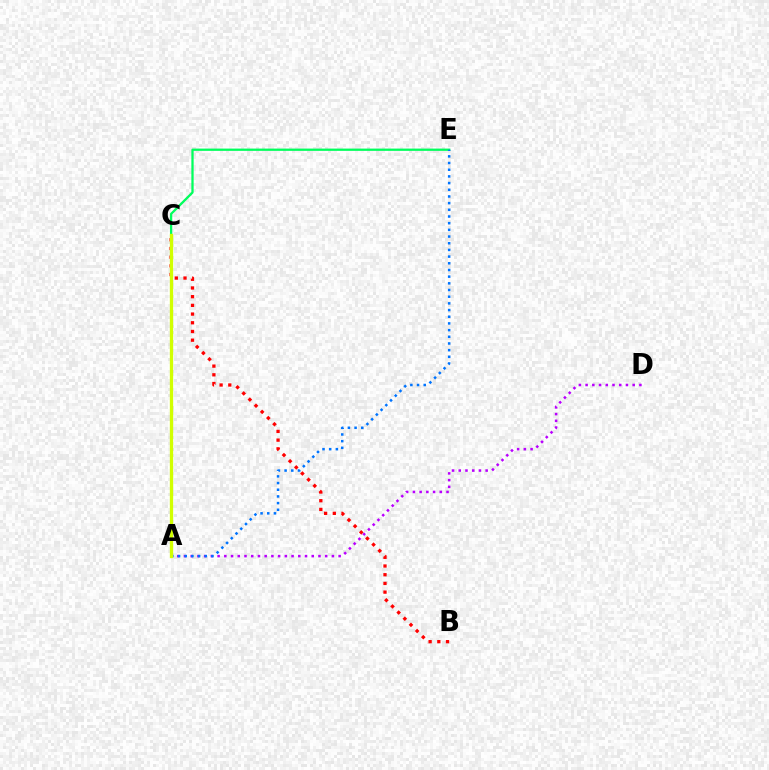{('B', 'C'): [{'color': '#ff0000', 'line_style': 'dotted', 'thickness': 2.36}], ('A', 'D'): [{'color': '#b900ff', 'line_style': 'dotted', 'thickness': 1.83}], ('C', 'E'): [{'color': '#00ff5c', 'line_style': 'solid', 'thickness': 1.64}], ('A', 'E'): [{'color': '#0074ff', 'line_style': 'dotted', 'thickness': 1.82}], ('A', 'C'): [{'color': '#d1ff00', 'line_style': 'solid', 'thickness': 2.39}]}